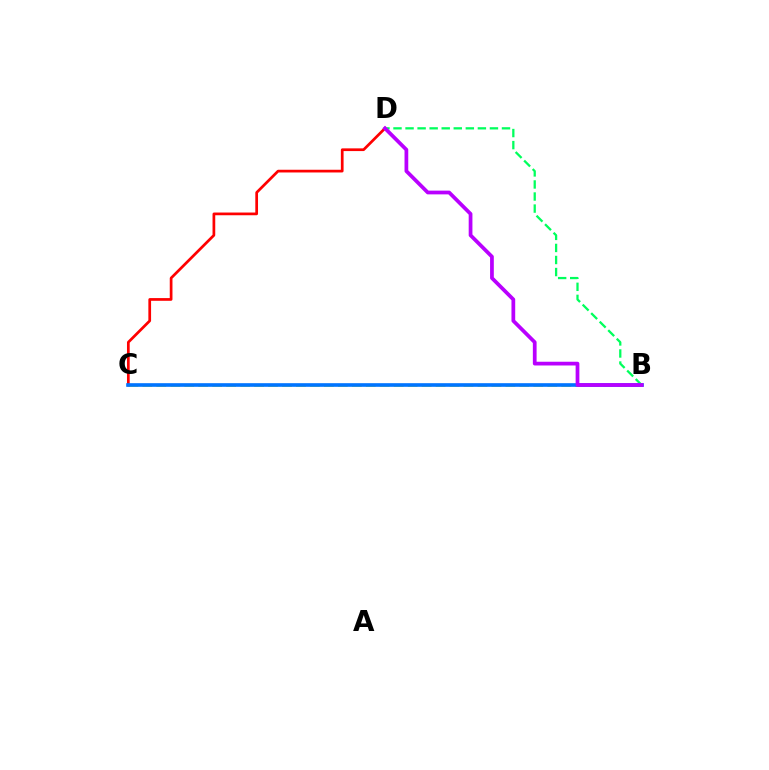{('B', 'C'): [{'color': '#d1ff00', 'line_style': 'dashed', 'thickness': 1.9}, {'color': '#0074ff', 'line_style': 'solid', 'thickness': 2.62}], ('C', 'D'): [{'color': '#ff0000', 'line_style': 'solid', 'thickness': 1.95}], ('B', 'D'): [{'color': '#00ff5c', 'line_style': 'dashed', 'thickness': 1.64}, {'color': '#b900ff', 'line_style': 'solid', 'thickness': 2.69}]}